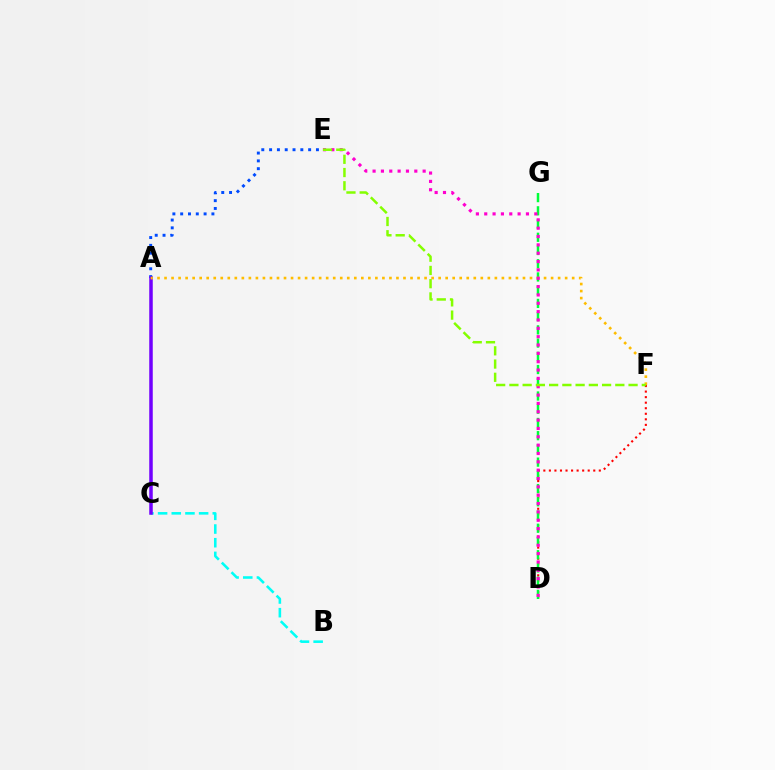{('D', 'F'): [{'color': '#ff0000', 'line_style': 'dotted', 'thickness': 1.51}], ('B', 'C'): [{'color': '#00fff6', 'line_style': 'dashed', 'thickness': 1.86}], ('A', 'E'): [{'color': '#004bff', 'line_style': 'dotted', 'thickness': 2.12}], ('D', 'G'): [{'color': '#00ff39', 'line_style': 'dashed', 'thickness': 1.8}], ('A', 'C'): [{'color': '#7200ff', 'line_style': 'solid', 'thickness': 2.53}], ('A', 'F'): [{'color': '#ffbd00', 'line_style': 'dotted', 'thickness': 1.91}], ('D', 'E'): [{'color': '#ff00cf', 'line_style': 'dotted', 'thickness': 2.27}], ('E', 'F'): [{'color': '#84ff00', 'line_style': 'dashed', 'thickness': 1.8}]}